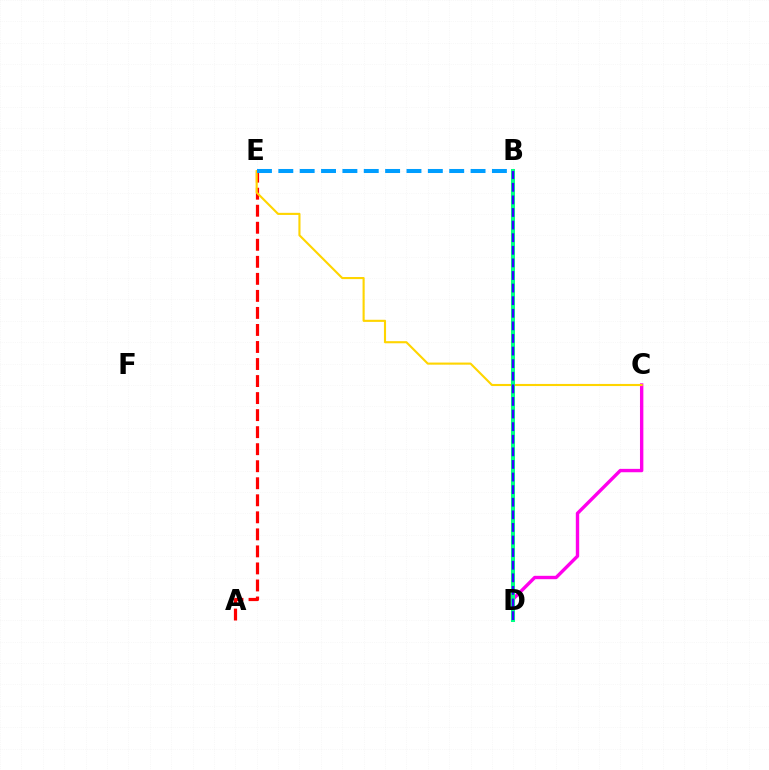{('A', 'E'): [{'color': '#ff0000', 'line_style': 'dashed', 'thickness': 2.31}], ('C', 'D'): [{'color': '#ff00ed', 'line_style': 'solid', 'thickness': 2.44}], ('C', 'E'): [{'color': '#ffd500', 'line_style': 'solid', 'thickness': 1.53}], ('B', 'D'): [{'color': '#4fff00', 'line_style': 'dotted', 'thickness': 2.02}, {'color': '#00ff86', 'line_style': 'solid', 'thickness': 2.9}, {'color': '#3700ff', 'line_style': 'dashed', 'thickness': 1.71}], ('B', 'E'): [{'color': '#009eff', 'line_style': 'dashed', 'thickness': 2.9}]}